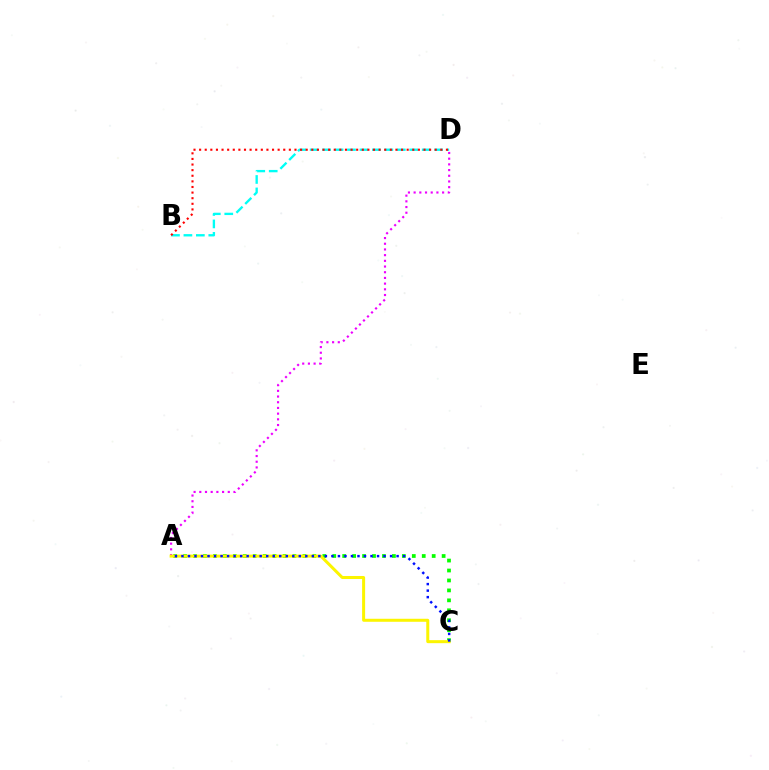{('A', 'D'): [{'color': '#ee00ff', 'line_style': 'dotted', 'thickness': 1.55}], ('A', 'C'): [{'color': '#08ff00', 'line_style': 'dotted', 'thickness': 2.7}, {'color': '#fcf500', 'line_style': 'solid', 'thickness': 2.17}, {'color': '#0010ff', 'line_style': 'dotted', 'thickness': 1.77}], ('B', 'D'): [{'color': '#00fff6', 'line_style': 'dashed', 'thickness': 1.69}, {'color': '#ff0000', 'line_style': 'dotted', 'thickness': 1.52}]}